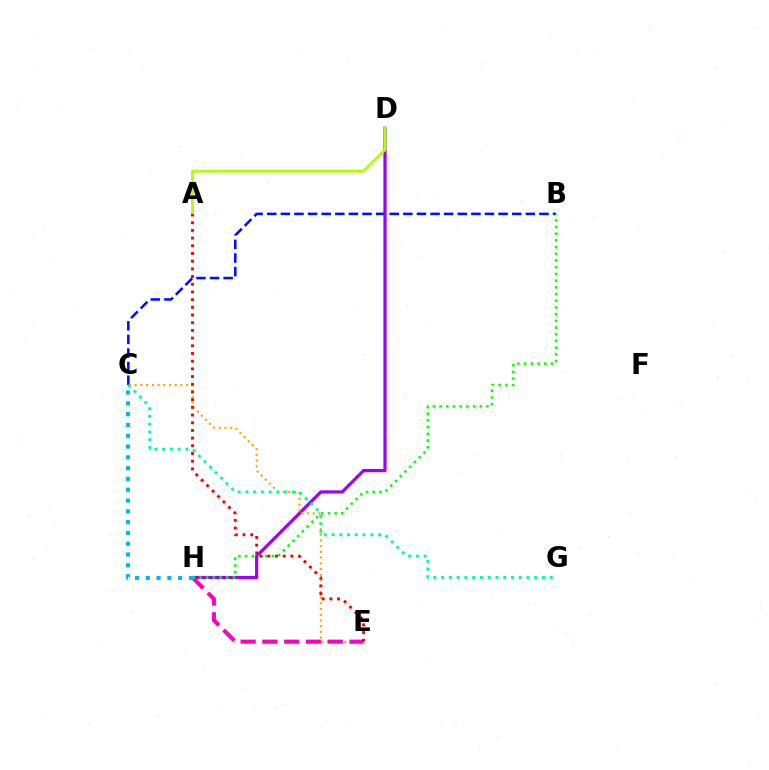{('B', 'C'): [{'color': '#0010ff', 'line_style': 'dashed', 'thickness': 1.85}], ('D', 'H'): [{'color': '#9b00ff', 'line_style': 'solid', 'thickness': 2.31}], ('C', 'E'): [{'color': '#ffa500', 'line_style': 'dotted', 'thickness': 1.55}], ('E', 'H'): [{'color': '#ff00bd', 'line_style': 'dashed', 'thickness': 2.96}], ('A', 'D'): [{'color': '#b3ff00', 'line_style': 'solid', 'thickness': 2.06}], ('B', 'H'): [{'color': '#08ff00', 'line_style': 'dotted', 'thickness': 1.82}], ('A', 'E'): [{'color': '#ff0000', 'line_style': 'dotted', 'thickness': 2.09}], ('C', 'H'): [{'color': '#00b5ff', 'line_style': 'dotted', 'thickness': 2.94}], ('C', 'G'): [{'color': '#00ff9d', 'line_style': 'dotted', 'thickness': 2.11}]}